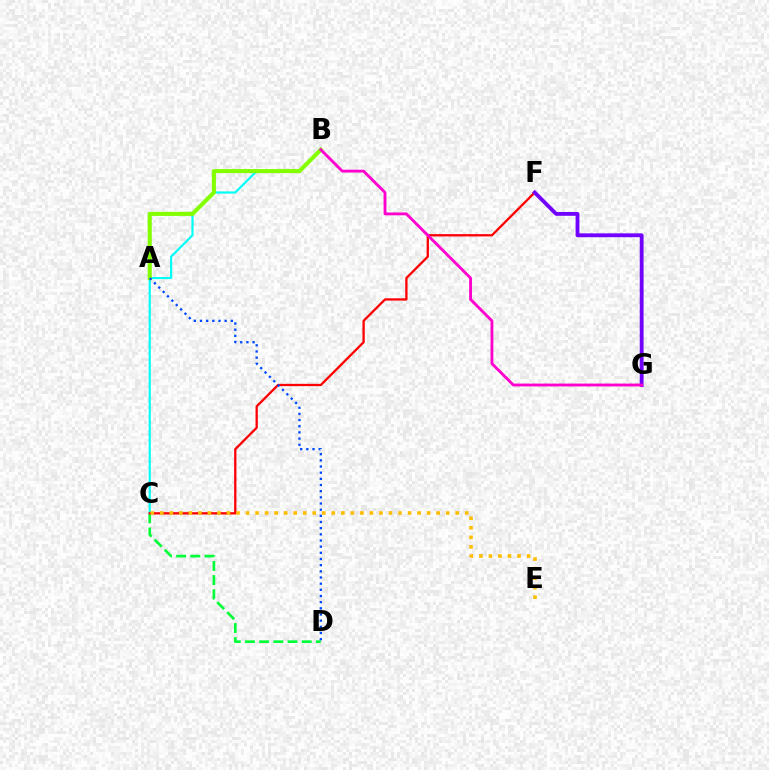{('C', 'D'): [{'color': '#00ff39', 'line_style': 'dashed', 'thickness': 1.93}], ('B', 'C'): [{'color': '#00fff6', 'line_style': 'solid', 'thickness': 1.56}], ('C', 'F'): [{'color': '#ff0000', 'line_style': 'solid', 'thickness': 1.66}], ('F', 'G'): [{'color': '#7200ff', 'line_style': 'solid', 'thickness': 2.76}], ('A', 'B'): [{'color': '#84ff00', 'line_style': 'solid', 'thickness': 2.95}], ('B', 'G'): [{'color': '#ff00cf', 'line_style': 'solid', 'thickness': 2.05}], ('A', 'D'): [{'color': '#004bff', 'line_style': 'dotted', 'thickness': 1.68}], ('C', 'E'): [{'color': '#ffbd00', 'line_style': 'dotted', 'thickness': 2.59}]}